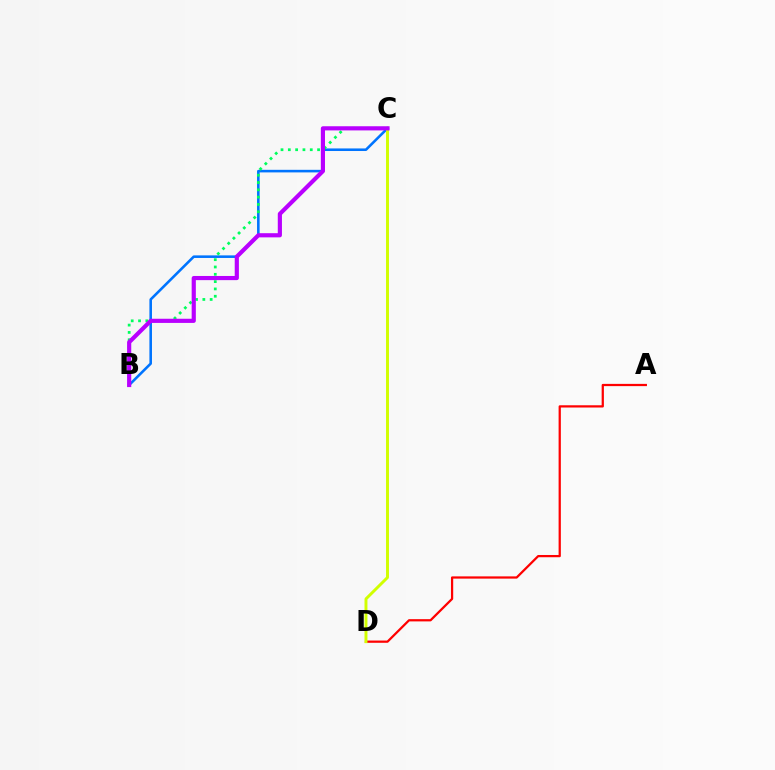{('B', 'C'): [{'color': '#0074ff', 'line_style': 'solid', 'thickness': 1.86}, {'color': '#00ff5c', 'line_style': 'dotted', 'thickness': 1.99}, {'color': '#b900ff', 'line_style': 'solid', 'thickness': 3.0}], ('A', 'D'): [{'color': '#ff0000', 'line_style': 'solid', 'thickness': 1.61}], ('C', 'D'): [{'color': '#d1ff00', 'line_style': 'solid', 'thickness': 2.11}]}